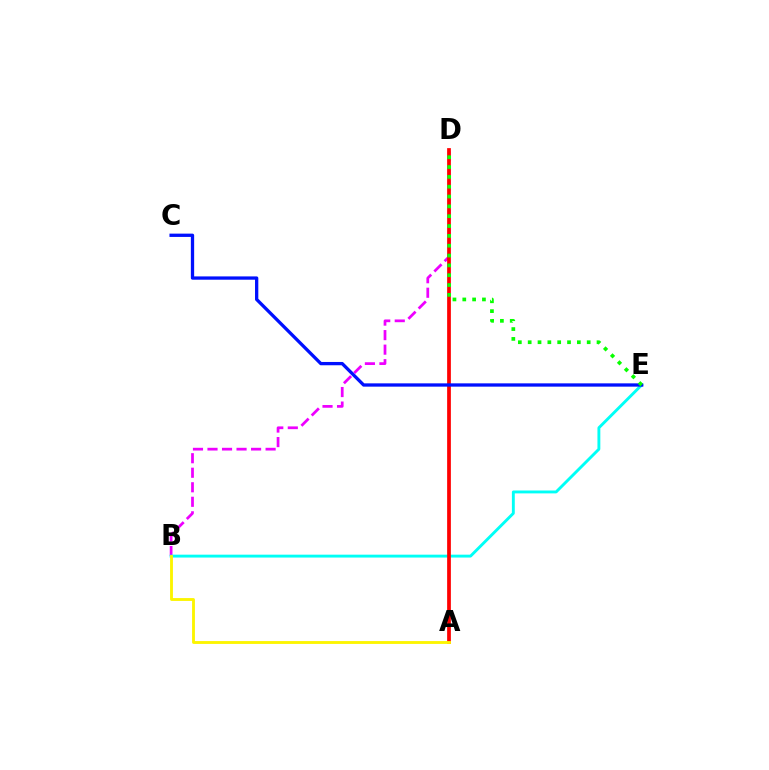{('B', 'D'): [{'color': '#ee00ff', 'line_style': 'dashed', 'thickness': 1.97}], ('B', 'E'): [{'color': '#00fff6', 'line_style': 'solid', 'thickness': 2.08}], ('A', 'D'): [{'color': '#ff0000', 'line_style': 'solid', 'thickness': 2.69}], ('C', 'E'): [{'color': '#0010ff', 'line_style': 'solid', 'thickness': 2.37}], ('A', 'B'): [{'color': '#fcf500', 'line_style': 'solid', 'thickness': 2.05}], ('D', 'E'): [{'color': '#08ff00', 'line_style': 'dotted', 'thickness': 2.67}]}